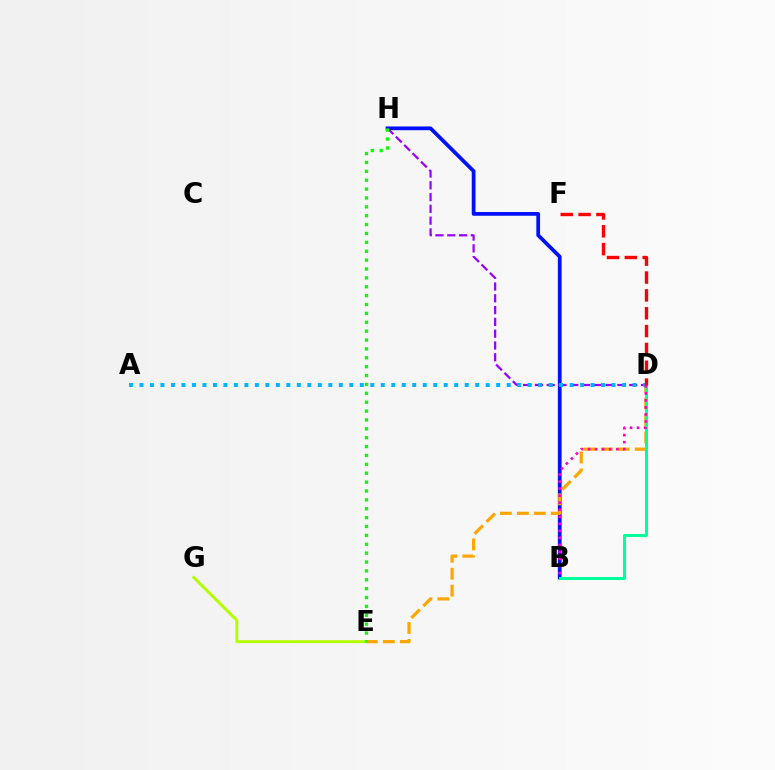{('B', 'H'): [{'color': '#0010ff', 'line_style': 'solid', 'thickness': 2.69}], ('D', 'E'): [{'color': '#ffa500', 'line_style': 'dashed', 'thickness': 2.3}], ('D', 'H'): [{'color': '#9b00ff', 'line_style': 'dashed', 'thickness': 1.6}], ('B', 'D'): [{'color': '#00ff9d', 'line_style': 'solid', 'thickness': 2.18}, {'color': '#ff00bd', 'line_style': 'dotted', 'thickness': 1.91}], ('A', 'D'): [{'color': '#00b5ff', 'line_style': 'dotted', 'thickness': 2.85}], ('E', 'G'): [{'color': '#b3ff00', 'line_style': 'solid', 'thickness': 2.13}], ('D', 'F'): [{'color': '#ff0000', 'line_style': 'dashed', 'thickness': 2.42}], ('E', 'H'): [{'color': '#08ff00', 'line_style': 'dotted', 'thickness': 2.41}]}